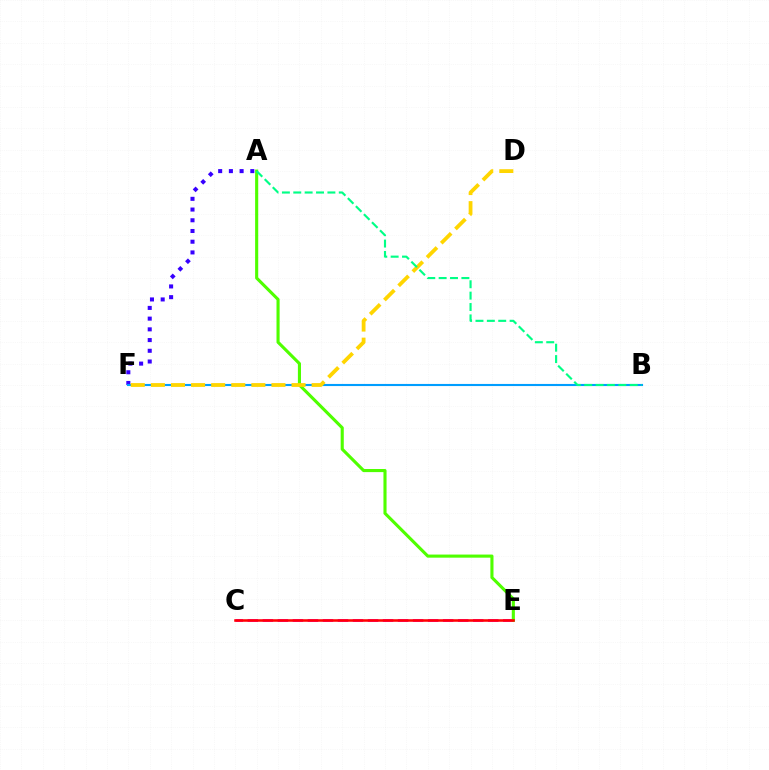{('C', 'E'): [{'color': '#ff00ed', 'line_style': 'dashed', 'thickness': 2.04}, {'color': '#ff0000', 'line_style': 'solid', 'thickness': 1.83}], ('A', 'F'): [{'color': '#3700ff', 'line_style': 'dotted', 'thickness': 2.91}], ('A', 'E'): [{'color': '#4fff00', 'line_style': 'solid', 'thickness': 2.24}], ('B', 'F'): [{'color': '#009eff', 'line_style': 'solid', 'thickness': 1.52}], ('D', 'F'): [{'color': '#ffd500', 'line_style': 'dashed', 'thickness': 2.73}], ('A', 'B'): [{'color': '#00ff86', 'line_style': 'dashed', 'thickness': 1.54}]}